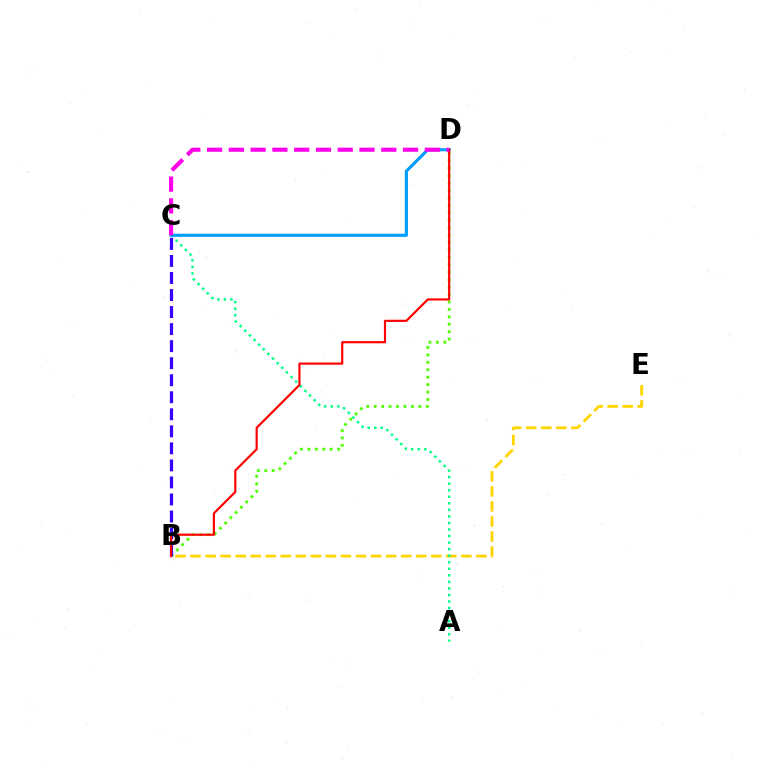{('B', 'D'): [{'color': '#4fff00', 'line_style': 'dotted', 'thickness': 2.02}, {'color': '#ff0000', 'line_style': 'solid', 'thickness': 1.57}], ('B', 'C'): [{'color': '#3700ff', 'line_style': 'dashed', 'thickness': 2.31}], ('B', 'E'): [{'color': '#ffd500', 'line_style': 'dashed', 'thickness': 2.04}], ('A', 'C'): [{'color': '#00ff86', 'line_style': 'dotted', 'thickness': 1.78}], ('C', 'D'): [{'color': '#009eff', 'line_style': 'solid', 'thickness': 2.26}, {'color': '#ff00ed', 'line_style': 'dashed', 'thickness': 2.96}]}